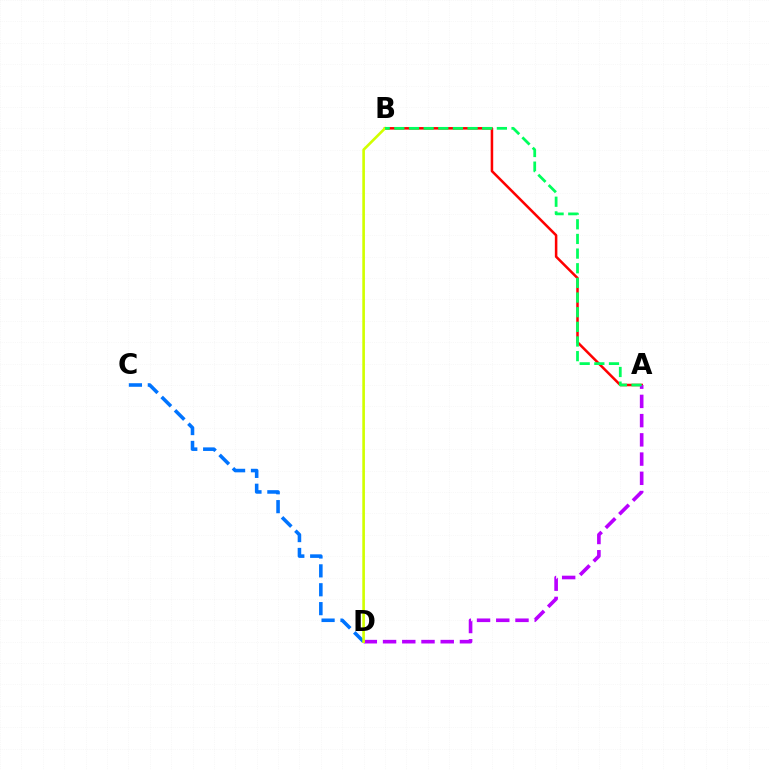{('A', 'B'): [{'color': '#ff0000', 'line_style': 'solid', 'thickness': 1.82}, {'color': '#00ff5c', 'line_style': 'dashed', 'thickness': 1.99}], ('A', 'D'): [{'color': '#b900ff', 'line_style': 'dashed', 'thickness': 2.61}], ('C', 'D'): [{'color': '#0074ff', 'line_style': 'dashed', 'thickness': 2.57}], ('B', 'D'): [{'color': '#d1ff00', 'line_style': 'solid', 'thickness': 1.9}]}